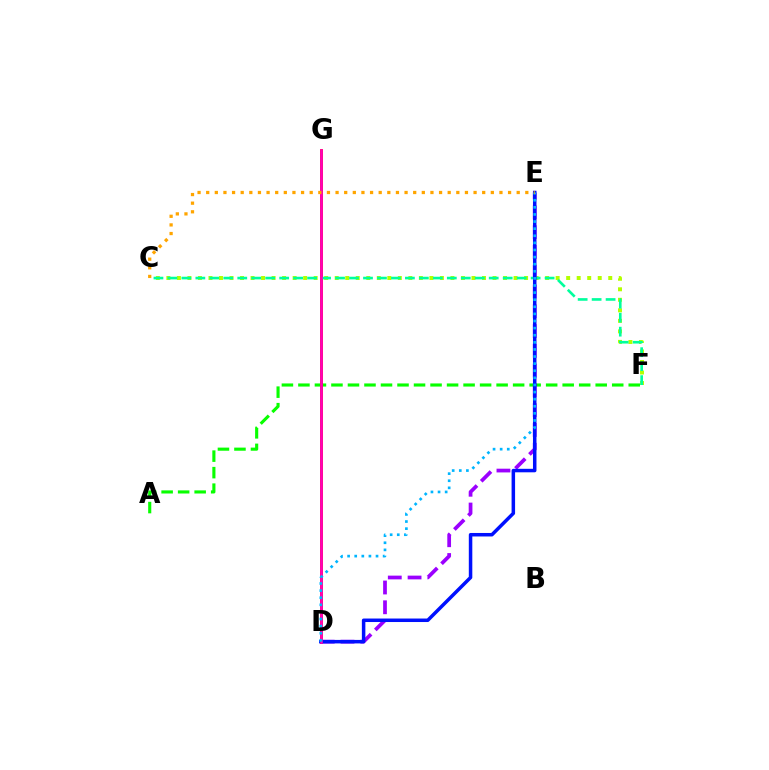{('A', 'F'): [{'color': '#08ff00', 'line_style': 'dashed', 'thickness': 2.24}], ('C', 'F'): [{'color': '#b3ff00', 'line_style': 'dotted', 'thickness': 2.86}, {'color': '#00ff9d', 'line_style': 'dashed', 'thickness': 1.9}], ('D', 'G'): [{'color': '#ff0000', 'line_style': 'solid', 'thickness': 1.95}, {'color': '#ff00bd', 'line_style': 'solid', 'thickness': 1.82}], ('D', 'E'): [{'color': '#9b00ff', 'line_style': 'dashed', 'thickness': 2.69}, {'color': '#0010ff', 'line_style': 'solid', 'thickness': 2.52}, {'color': '#00b5ff', 'line_style': 'dotted', 'thickness': 1.93}], ('C', 'E'): [{'color': '#ffa500', 'line_style': 'dotted', 'thickness': 2.34}]}